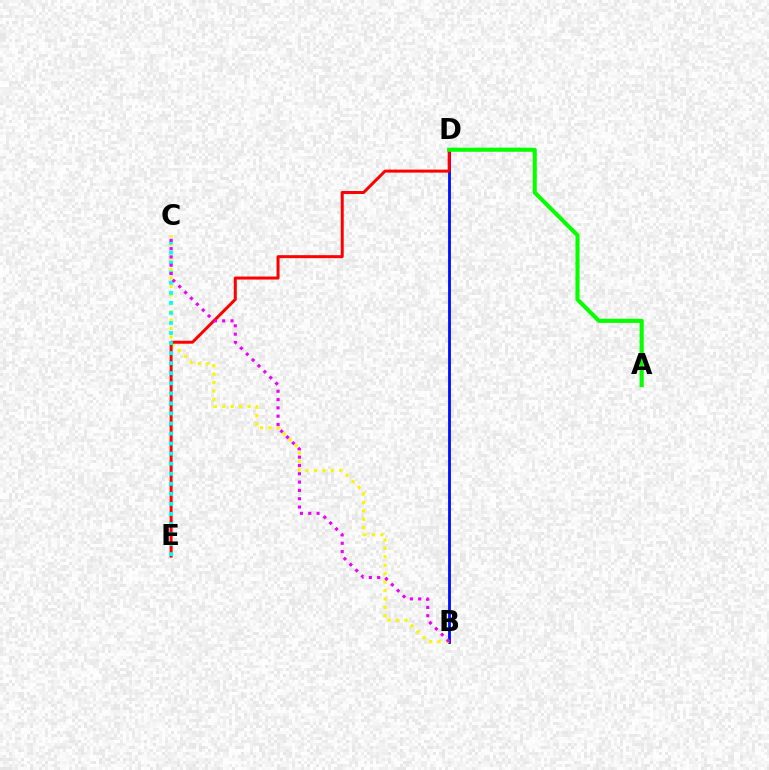{('B', 'D'): [{'color': '#0010ff', 'line_style': 'solid', 'thickness': 2.04}], ('B', 'C'): [{'color': '#fcf500', 'line_style': 'dotted', 'thickness': 2.29}, {'color': '#ee00ff', 'line_style': 'dotted', 'thickness': 2.26}], ('D', 'E'): [{'color': '#ff0000', 'line_style': 'solid', 'thickness': 2.17}], ('C', 'E'): [{'color': '#00fff6', 'line_style': 'dotted', 'thickness': 2.73}], ('A', 'D'): [{'color': '#08ff00', 'line_style': 'solid', 'thickness': 2.96}]}